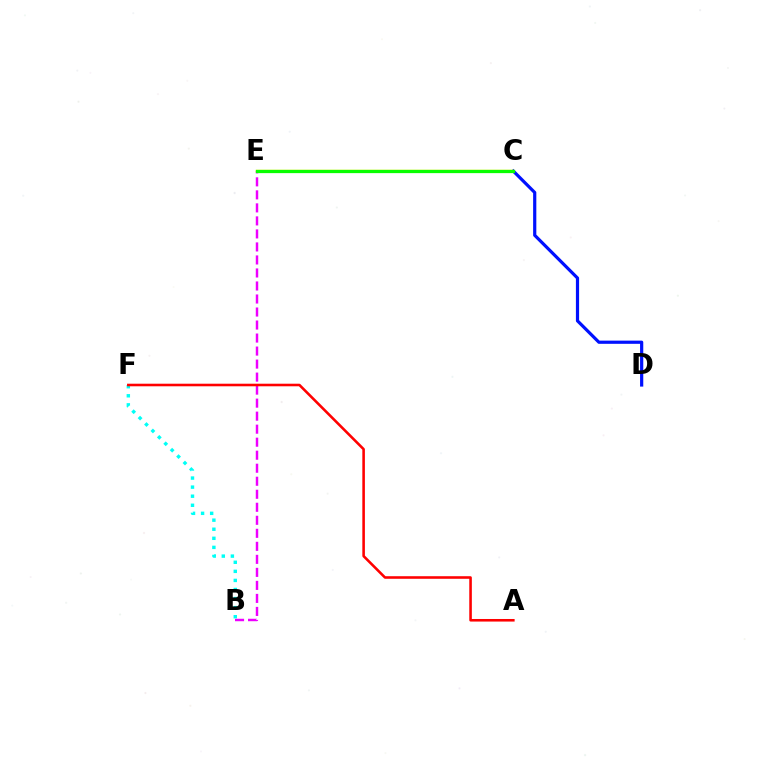{('B', 'E'): [{'color': '#ee00ff', 'line_style': 'dashed', 'thickness': 1.77}], ('B', 'F'): [{'color': '#00fff6', 'line_style': 'dotted', 'thickness': 2.46}], ('C', 'D'): [{'color': '#0010ff', 'line_style': 'solid', 'thickness': 2.3}], ('A', 'F'): [{'color': '#ff0000', 'line_style': 'solid', 'thickness': 1.85}], ('C', 'E'): [{'color': '#fcf500', 'line_style': 'solid', 'thickness': 1.77}, {'color': '#08ff00', 'line_style': 'solid', 'thickness': 2.34}]}